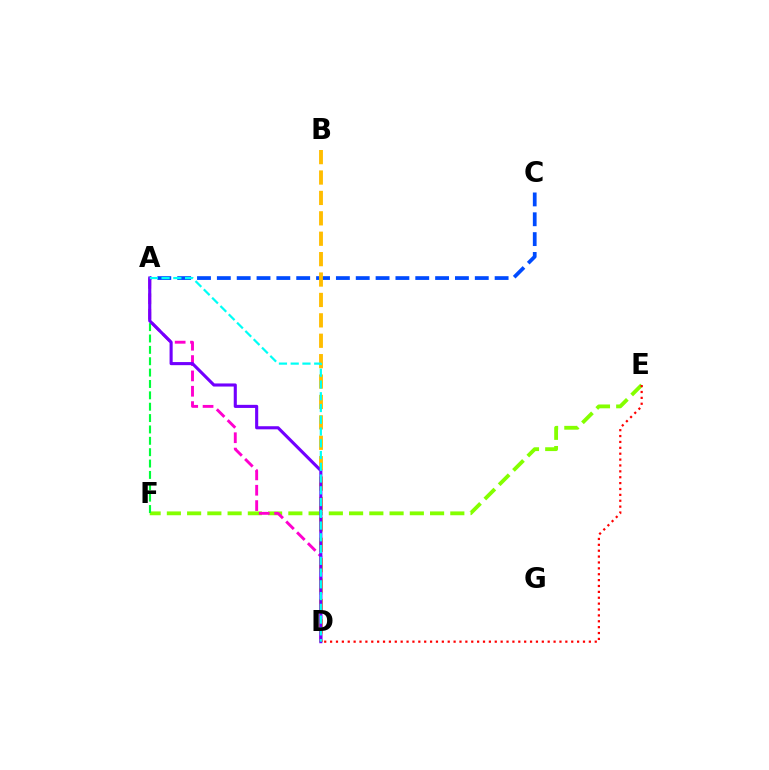{('A', 'C'): [{'color': '#004bff', 'line_style': 'dashed', 'thickness': 2.7}], ('E', 'F'): [{'color': '#84ff00', 'line_style': 'dashed', 'thickness': 2.75}], ('A', 'F'): [{'color': '#00ff39', 'line_style': 'dashed', 'thickness': 1.54}], ('A', 'D'): [{'color': '#ff00cf', 'line_style': 'dashed', 'thickness': 2.08}, {'color': '#7200ff', 'line_style': 'solid', 'thickness': 2.23}, {'color': '#00fff6', 'line_style': 'dashed', 'thickness': 1.6}], ('B', 'D'): [{'color': '#ffbd00', 'line_style': 'dashed', 'thickness': 2.77}], ('D', 'E'): [{'color': '#ff0000', 'line_style': 'dotted', 'thickness': 1.6}]}